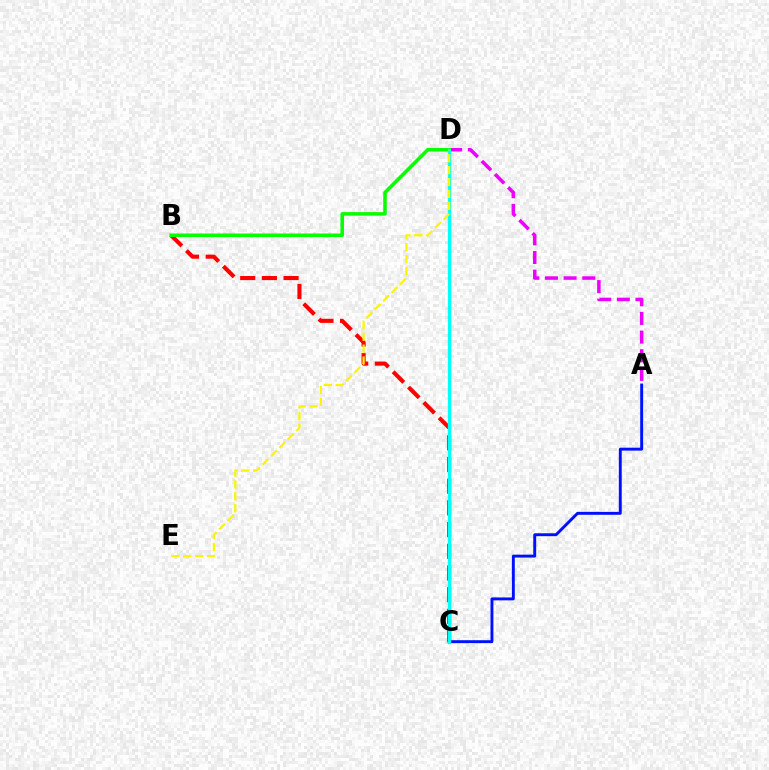{('A', 'D'): [{'color': '#ee00ff', 'line_style': 'dashed', 'thickness': 2.53}], ('B', 'C'): [{'color': '#ff0000', 'line_style': 'dashed', 'thickness': 2.95}], ('A', 'C'): [{'color': '#0010ff', 'line_style': 'solid', 'thickness': 2.1}], ('B', 'D'): [{'color': '#08ff00', 'line_style': 'solid', 'thickness': 2.55}], ('C', 'D'): [{'color': '#00fff6', 'line_style': 'solid', 'thickness': 2.39}], ('D', 'E'): [{'color': '#fcf500', 'line_style': 'dashed', 'thickness': 1.62}]}